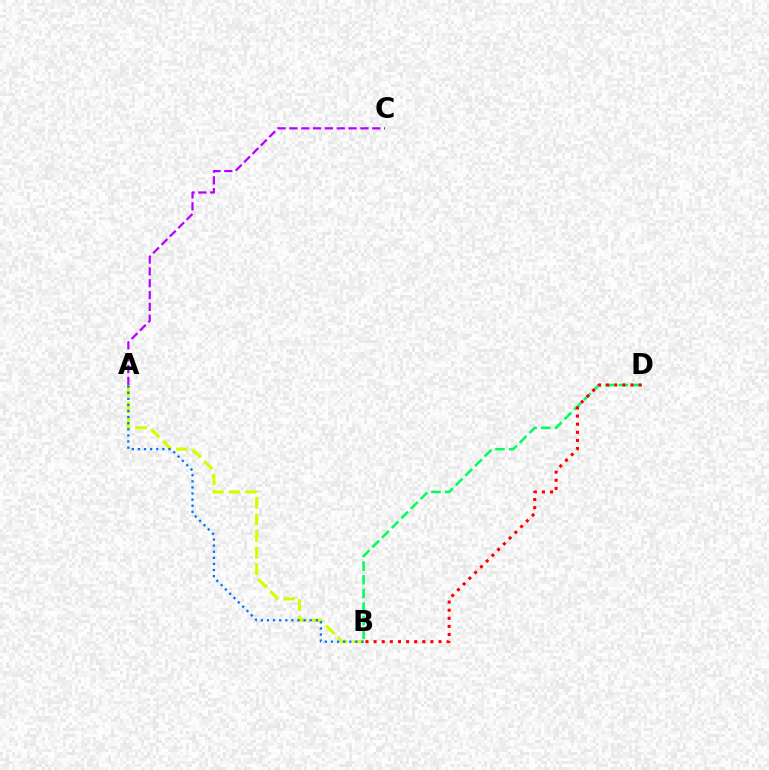{('A', 'B'): [{'color': '#d1ff00', 'line_style': 'dashed', 'thickness': 2.25}, {'color': '#0074ff', 'line_style': 'dotted', 'thickness': 1.66}], ('B', 'D'): [{'color': '#00ff5c', 'line_style': 'dashed', 'thickness': 1.85}, {'color': '#ff0000', 'line_style': 'dotted', 'thickness': 2.21}], ('A', 'C'): [{'color': '#b900ff', 'line_style': 'dashed', 'thickness': 1.61}]}